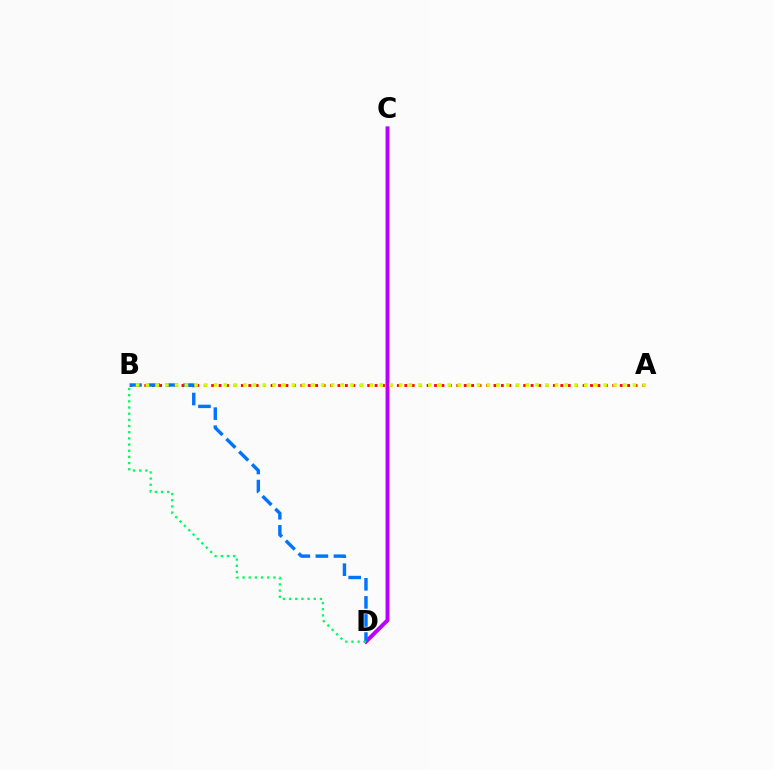{('A', 'B'): [{'color': '#ff0000', 'line_style': 'dotted', 'thickness': 2.02}, {'color': '#d1ff00', 'line_style': 'dotted', 'thickness': 2.65}], ('C', 'D'): [{'color': '#b900ff', 'line_style': 'solid', 'thickness': 2.82}], ('B', 'D'): [{'color': '#0074ff', 'line_style': 'dashed', 'thickness': 2.46}, {'color': '#00ff5c', 'line_style': 'dotted', 'thickness': 1.68}]}